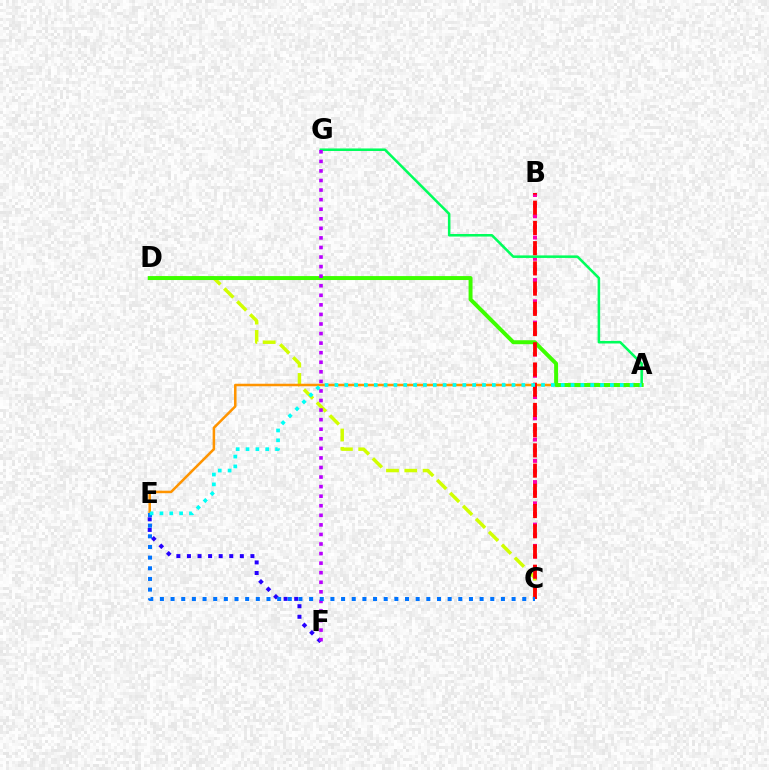{('E', 'F'): [{'color': '#2500ff', 'line_style': 'dotted', 'thickness': 2.87}], ('B', 'C'): [{'color': '#ff00ac', 'line_style': 'dotted', 'thickness': 2.89}, {'color': '#ff0000', 'line_style': 'dashed', 'thickness': 2.75}], ('A', 'G'): [{'color': '#00ff5c', 'line_style': 'solid', 'thickness': 1.83}], ('C', 'D'): [{'color': '#d1ff00', 'line_style': 'dashed', 'thickness': 2.49}], ('A', 'E'): [{'color': '#ff9400', 'line_style': 'solid', 'thickness': 1.82}, {'color': '#00fff6', 'line_style': 'dotted', 'thickness': 2.67}], ('A', 'D'): [{'color': '#3dff00', 'line_style': 'solid', 'thickness': 2.85}], ('F', 'G'): [{'color': '#b900ff', 'line_style': 'dotted', 'thickness': 2.6}], ('C', 'E'): [{'color': '#0074ff', 'line_style': 'dotted', 'thickness': 2.9}]}